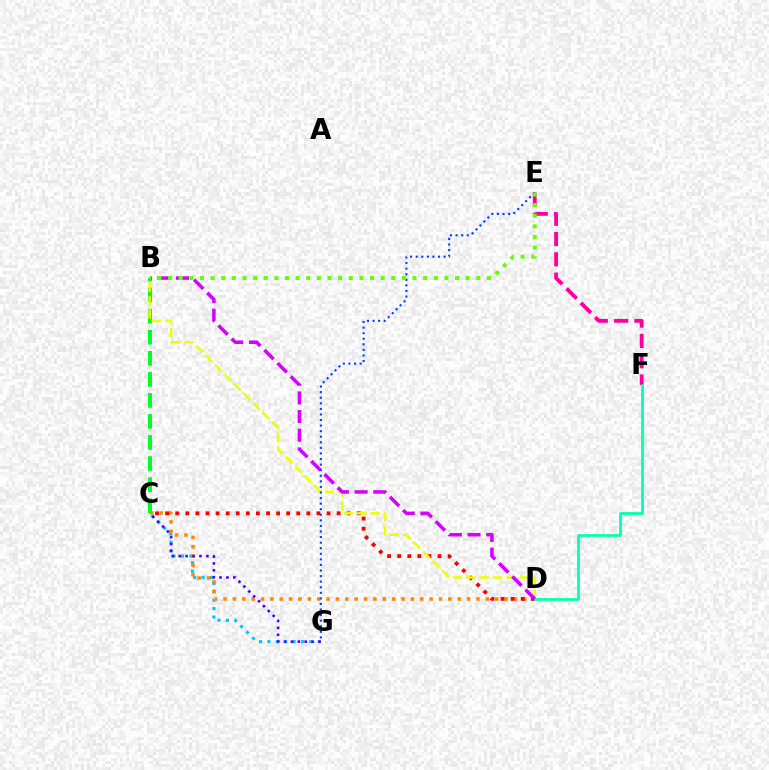{('C', 'G'): [{'color': '#00c7ff', 'line_style': 'dotted', 'thickness': 2.28}, {'color': '#4f00ff', 'line_style': 'dotted', 'thickness': 1.88}], ('C', 'D'): [{'color': '#ff8800', 'line_style': 'dotted', 'thickness': 2.55}, {'color': '#ff0000', 'line_style': 'dotted', 'thickness': 2.74}], ('E', 'F'): [{'color': '#ff00a0', 'line_style': 'dashed', 'thickness': 2.76}], ('B', 'C'): [{'color': '#00ff27', 'line_style': 'dashed', 'thickness': 2.86}], ('B', 'D'): [{'color': '#eeff00', 'line_style': 'dashed', 'thickness': 1.83}, {'color': '#d600ff', 'line_style': 'dashed', 'thickness': 2.54}], ('D', 'F'): [{'color': '#00ffaf', 'line_style': 'solid', 'thickness': 1.95}], ('E', 'G'): [{'color': '#003fff', 'line_style': 'dotted', 'thickness': 1.51}], ('B', 'E'): [{'color': '#66ff00', 'line_style': 'dotted', 'thickness': 2.89}]}